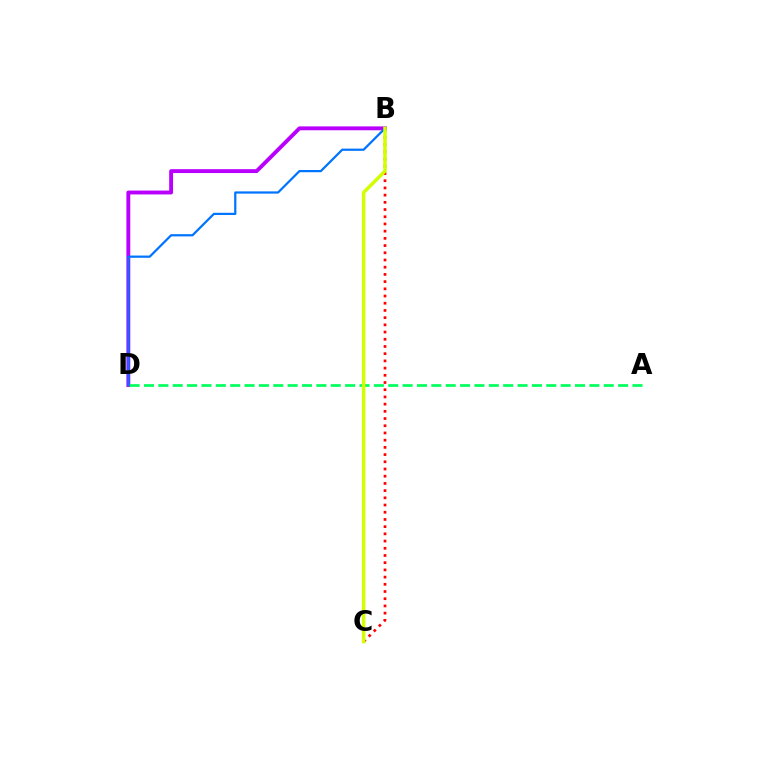{('B', 'D'): [{'color': '#b900ff', 'line_style': 'solid', 'thickness': 2.79}, {'color': '#0074ff', 'line_style': 'solid', 'thickness': 1.61}], ('B', 'C'): [{'color': '#ff0000', 'line_style': 'dotted', 'thickness': 1.96}, {'color': '#d1ff00', 'line_style': 'solid', 'thickness': 2.5}], ('A', 'D'): [{'color': '#00ff5c', 'line_style': 'dashed', 'thickness': 1.95}]}